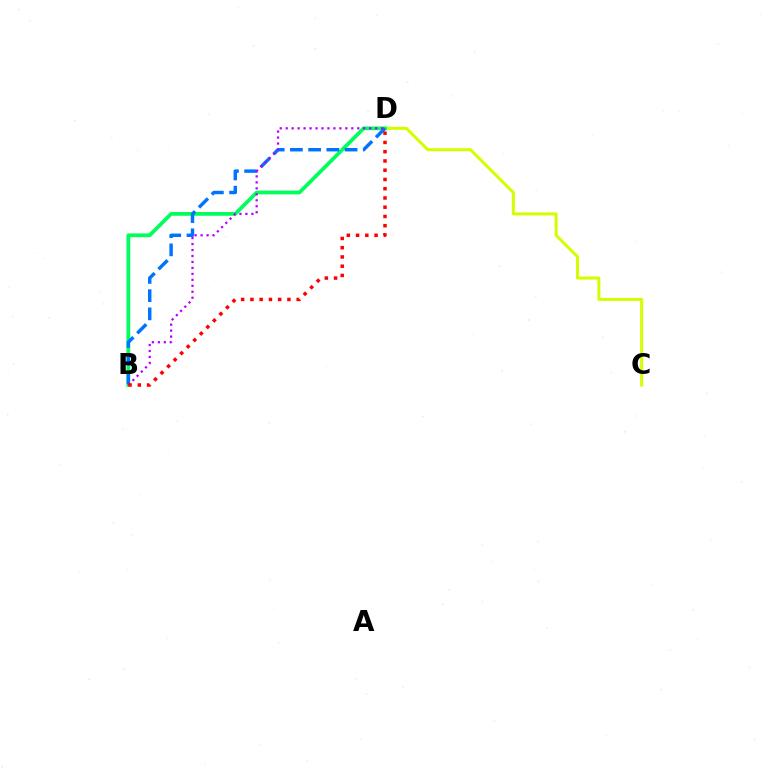{('C', 'D'): [{'color': '#d1ff00', 'line_style': 'solid', 'thickness': 2.18}], ('B', 'D'): [{'color': '#00ff5c', 'line_style': 'solid', 'thickness': 2.7}, {'color': '#0074ff', 'line_style': 'dashed', 'thickness': 2.47}, {'color': '#b900ff', 'line_style': 'dotted', 'thickness': 1.62}, {'color': '#ff0000', 'line_style': 'dotted', 'thickness': 2.51}]}